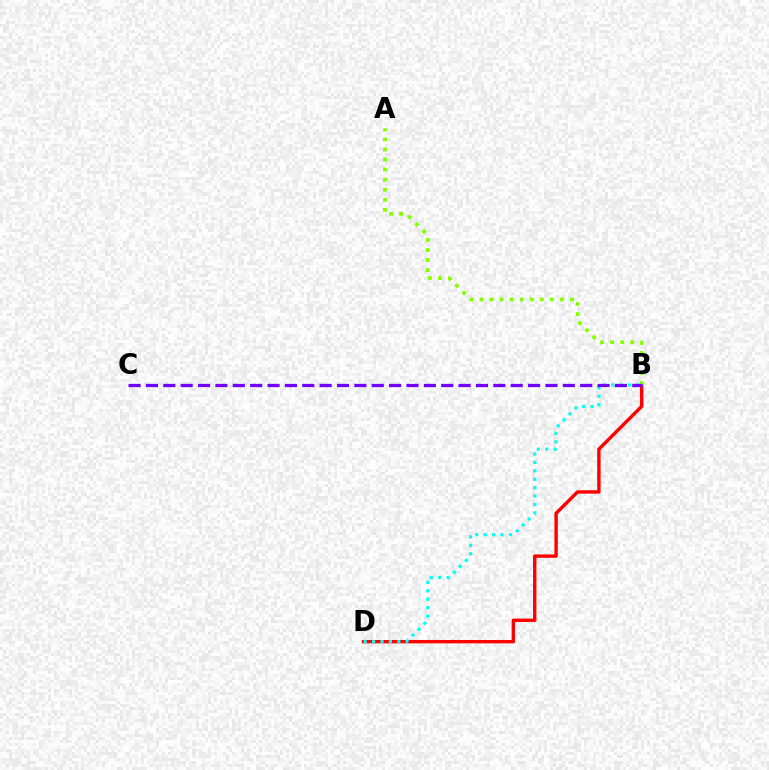{('B', 'D'): [{'color': '#ff0000', 'line_style': 'solid', 'thickness': 2.44}, {'color': '#00fff6', 'line_style': 'dotted', 'thickness': 2.28}], ('A', 'B'): [{'color': '#84ff00', 'line_style': 'dotted', 'thickness': 2.73}], ('B', 'C'): [{'color': '#7200ff', 'line_style': 'dashed', 'thickness': 2.36}]}